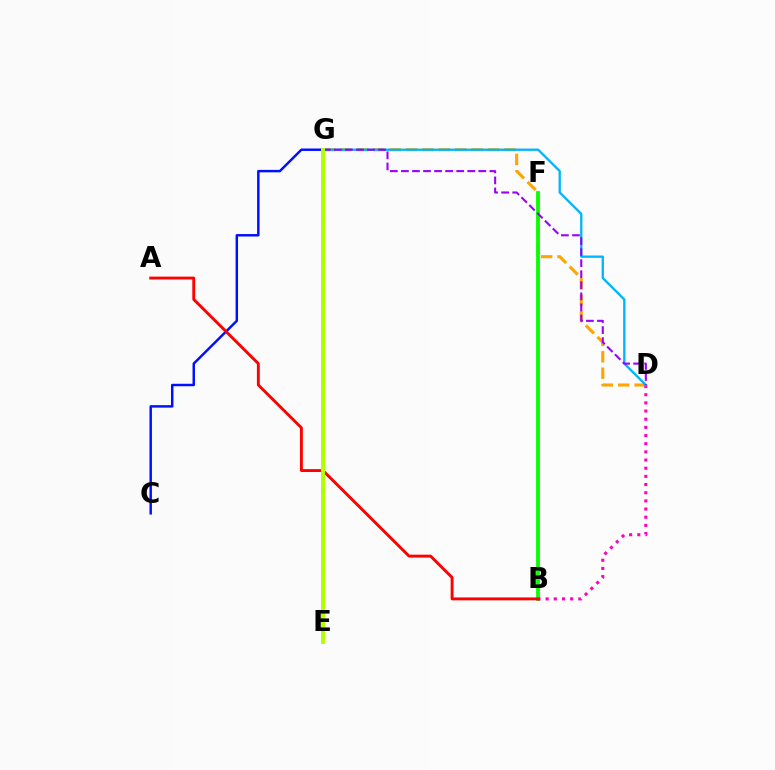{('D', 'G'): [{'color': '#ffa500', 'line_style': 'dashed', 'thickness': 2.23}, {'color': '#00b5ff', 'line_style': 'solid', 'thickness': 1.67}, {'color': '#9b00ff', 'line_style': 'dashed', 'thickness': 1.5}], ('C', 'G'): [{'color': '#0010ff', 'line_style': 'solid', 'thickness': 1.77}], ('B', 'F'): [{'color': '#08ff00', 'line_style': 'solid', 'thickness': 2.74}], ('B', 'D'): [{'color': '#ff00bd', 'line_style': 'dotted', 'thickness': 2.22}], ('A', 'B'): [{'color': '#ff0000', 'line_style': 'solid', 'thickness': 2.08}], ('E', 'G'): [{'color': '#00ff9d', 'line_style': 'dashed', 'thickness': 1.82}, {'color': '#b3ff00', 'line_style': 'solid', 'thickness': 2.84}]}